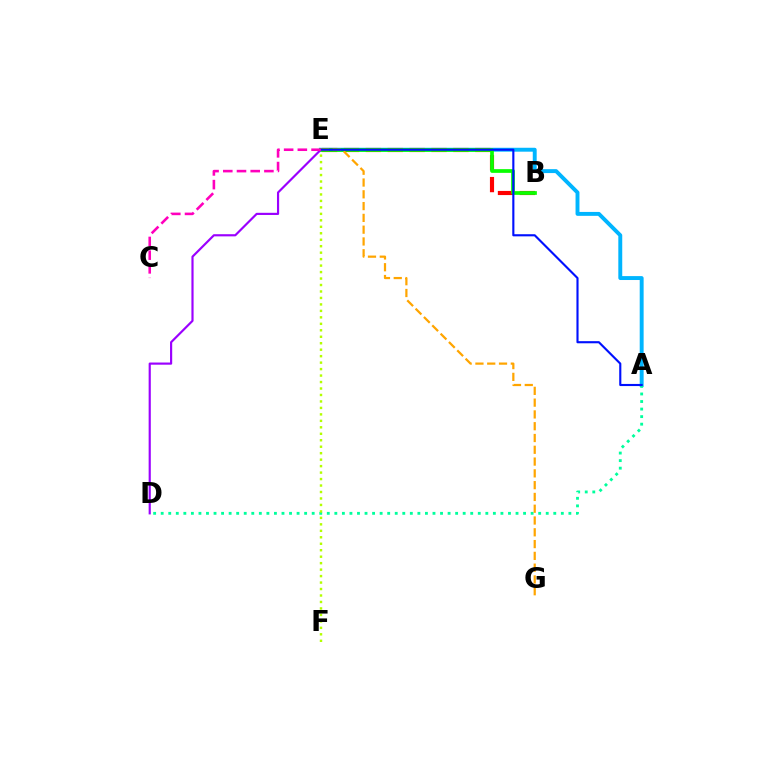{('A', 'E'): [{'color': '#00b5ff', 'line_style': 'solid', 'thickness': 2.82}, {'color': '#0010ff', 'line_style': 'solid', 'thickness': 1.53}], ('B', 'E'): [{'color': '#ff0000', 'line_style': 'dashed', 'thickness': 2.97}, {'color': '#08ff00', 'line_style': 'solid', 'thickness': 2.67}], ('A', 'D'): [{'color': '#00ff9d', 'line_style': 'dotted', 'thickness': 2.05}], ('D', 'E'): [{'color': '#9b00ff', 'line_style': 'solid', 'thickness': 1.56}], ('E', 'F'): [{'color': '#b3ff00', 'line_style': 'dotted', 'thickness': 1.76}], ('E', 'G'): [{'color': '#ffa500', 'line_style': 'dashed', 'thickness': 1.6}], ('C', 'E'): [{'color': '#ff00bd', 'line_style': 'dashed', 'thickness': 1.86}]}